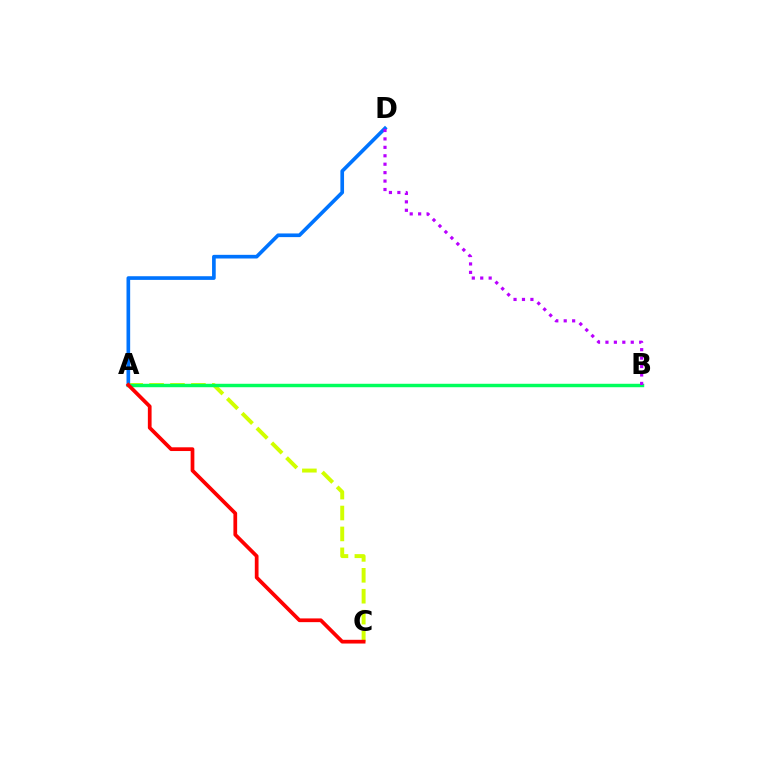{('A', 'C'): [{'color': '#d1ff00', 'line_style': 'dashed', 'thickness': 2.84}, {'color': '#ff0000', 'line_style': 'solid', 'thickness': 2.69}], ('A', 'D'): [{'color': '#0074ff', 'line_style': 'solid', 'thickness': 2.63}], ('A', 'B'): [{'color': '#00ff5c', 'line_style': 'solid', 'thickness': 2.48}], ('B', 'D'): [{'color': '#b900ff', 'line_style': 'dotted', 'thickness': 2.29}]}